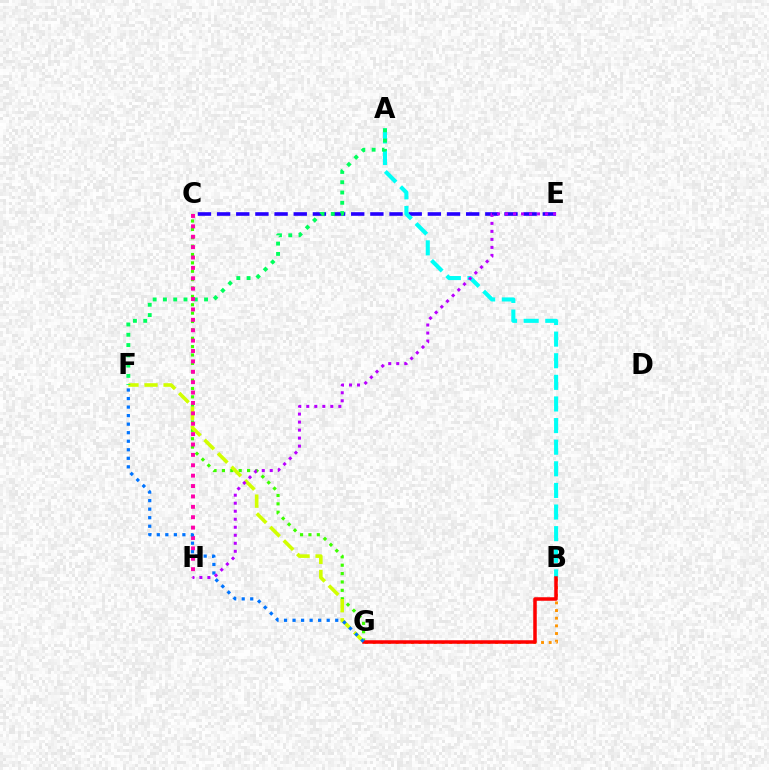{('C', 'E'): [{'color': '#2500ff', 'line_style': 'dashed', 'thickness': 2.6}], ('B', 'G'): [{'color': '#ff9400', 'line_style': 'dotted', 'thickness': 2.08}, {'color': '#ff0000', 'line_style': 'solid', 'thickness': 2.53}], ('A', 'B'): [{'color': '#00fff6', 'line_style': 'dashed', 'thickness': 2.94}], ('C', 'G'): [{'color': '#3dff00', 'line_style': 'dotted', 'thickness': 2.28}], ('F', 'G'): [{'color': '#d1ff00', 'line_style': 'dashed', 'thickness': 2.59}, {'color': '#0074ff', 'line_style': 'dotted', 'thickness': 2.32}], ('A', 'F'): [{'color': '#00ff5c', 'line_style': 'dotted', 'thickness': 2.79}], ('C', 'H'): [{'color': '#ff00ac', 'line_style': 'dotted', 'thickness': 2.82}], ('E', 'H'): [{'color': '#b900ff', 'line_style': 'dotted', 'thickness': 2.18}]}